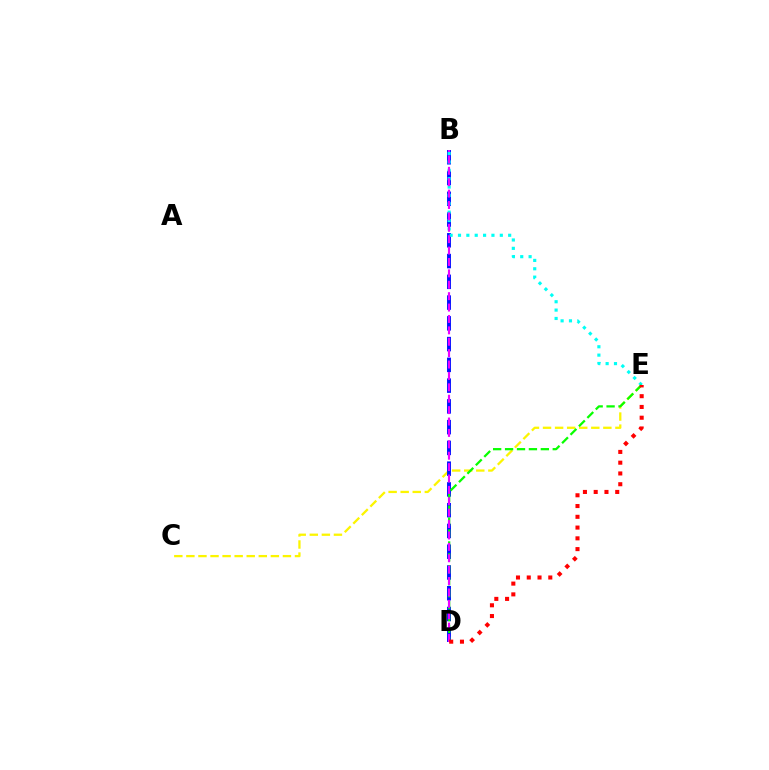{('C', 'E'): [{'color': '#fcf500', 'line_style': 'dashed', 'thickness': 1.64}], ('B', 'D'): [{'color': '#0010ff', 'line_style': 'dashed', 'thickness': 2.82}, {'color': '#ee00ff', 'line_style': 'dashed', 'thickness': 1.55}], ('B', 'E'): [{'color': '#00fff6', 'line_style': 'dotted', 'thickness': 2.27}], ('D', 'E'): [{'color': '#08ff00', 'line_style': 'dashed', 'thickness': 1.62}, {'color': '#ff0000', 'line_style': 'dotted', 'thickness': 2.93}]}